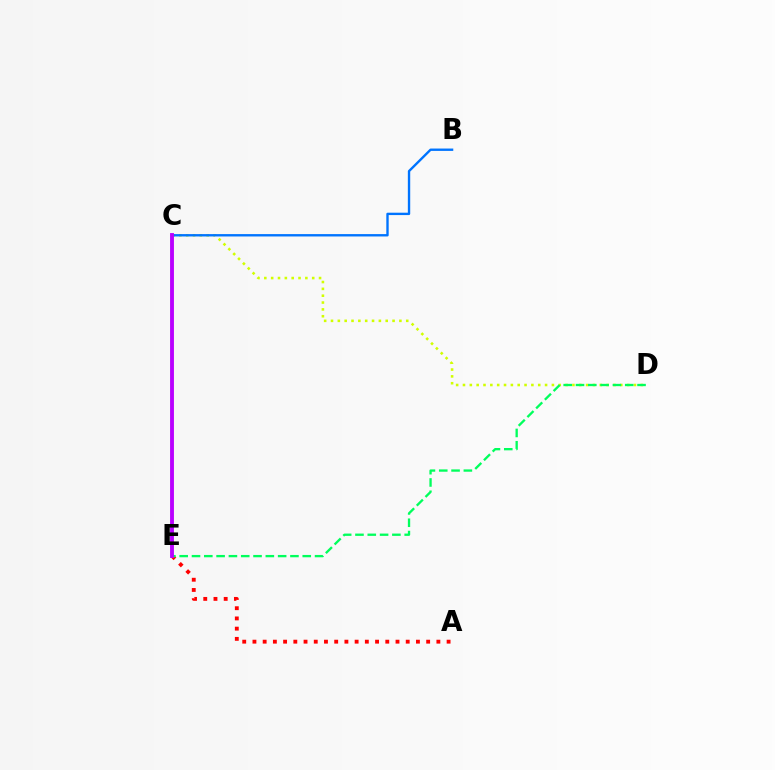{('A', 'E'): [{'color': '#ff0000', 'line_style': 'dotted', 'thickness': 2.78}], ('C', 'D'): [{'color': '#d1ff00', 'line_style': 'dotted', 'thickness': 1.86}], ('B', 'C'): [{'color': '#0074ff', 'line_style': 'solid', 'thickness': 1.71}], ('D', 'E'): [{'color': '#00ff5c', 'line_style': 'dashed', 'thickness': 1.67}], ('C', 'E'): [{'color': '#b900ff', 'line_style': 'solid', 'thickness': 2.78}]}